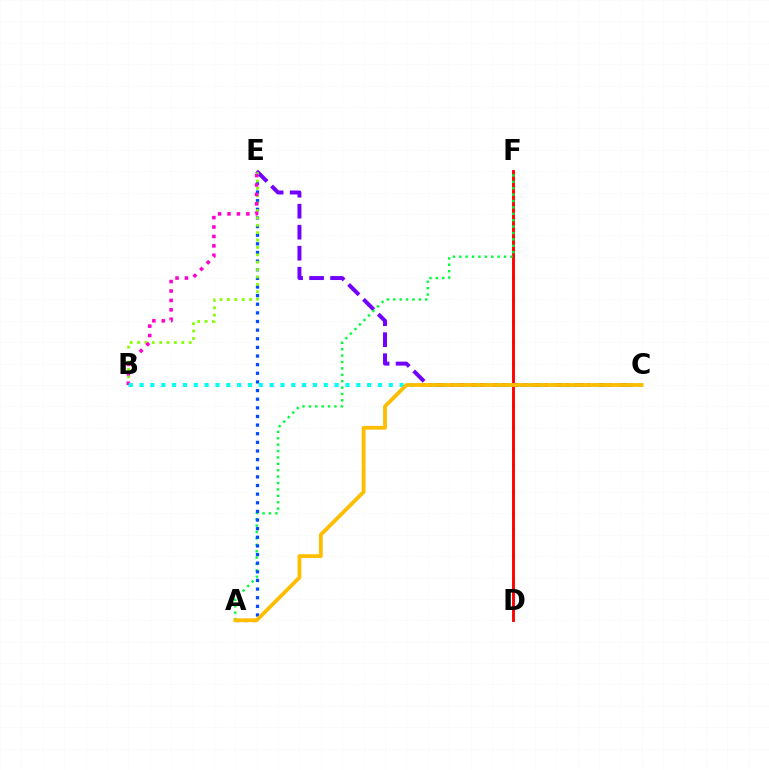{('D', 'F'): [{'color': '#ff0000', 'line_style': 'solid', 'thickness': 2.08}], ('C', 'E'): [{'color': '#7200ff', 'line_style': 'dashed', 'thickness': 2.85}], ('A', 'F'): [{'color': '#00ff39', 'line_style': 'dotted', 'thickness': 1.74}], ('A', 'E'): [{'color': '#004bff', 'line_style': 'dotted', 'thickness': 2.35}], ('B', 'E'): [{'color': '#84ff00', 'line_style': 'dotted', 'thickness': 2.01}, {'color': '#ff00cf', 'line_style': 'dotted', 'thickness': 2.56}], ('B', 'C'): [{'color': '#00fff6', 'line_style': 'dotted', 'thickness': 2.94}], ('A', 'C'): [{'color': '#ffbd00', 'line_style': 'solid', 'thickness': 2.74}]}